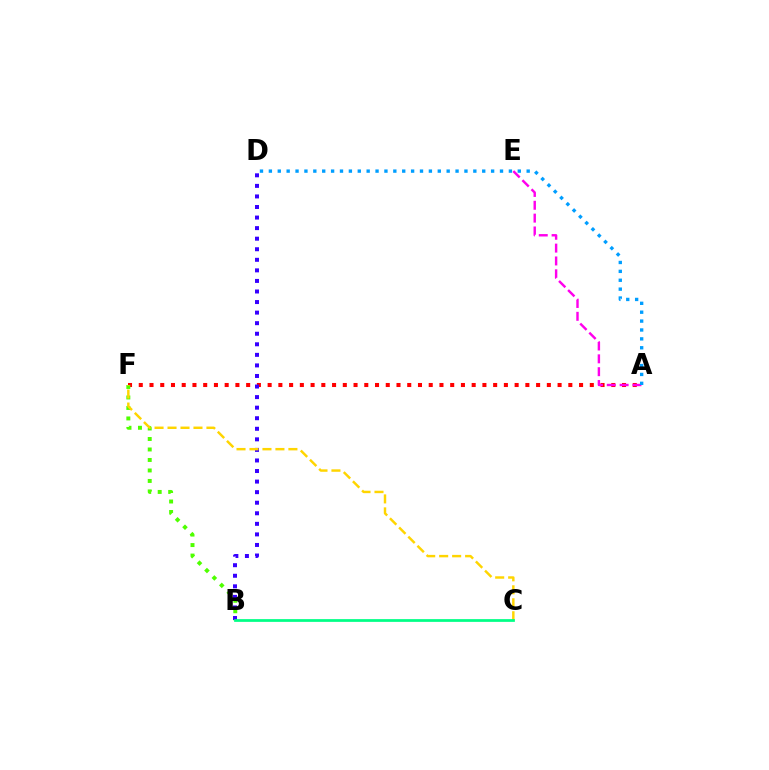{('A', 'F'): [{'color': '#ff0000', 'line_style': 'dotted', 'thickness': 2.92}], ('A', 'E'): [{'color': '#ff00ed', 'line_style': 'dashed', 'thickness': 1.75}], ('B', 'F'): [{'color': '#4fff00', 'line_style': 'dotted', 'thickness': 2.85}], ('B', 'D'): [{'color': '#3700ff', 'line_style': 'dotted', 'thickness': 2.87}], ('C', 'F'): [{'color': '#ffd500', 'line_style': 'dashed', 'thickness': 1.76}], ('B', 'C'): [{'color': '#00ff86', 'line_style': 'solid', 'thickness': 1.98}], ('A', 'D'): [{'color': '#009eff', 'line_style': 'dotted', 'thickness': 2.42}]}